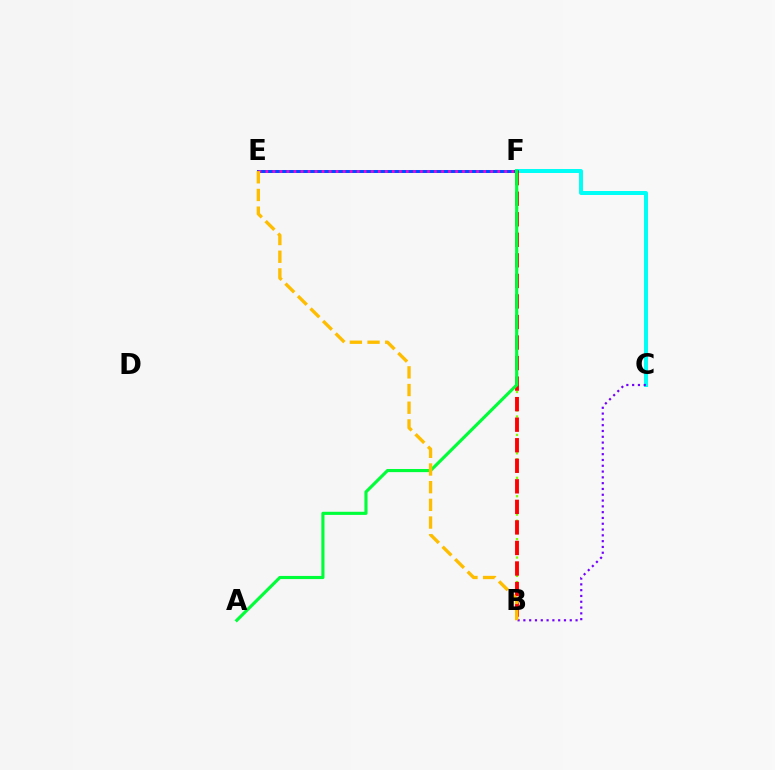{('B', 'F'): [{'color': '#84ff00', 'line_style': 'dotted', 'thickness': 1.67}, {'color': '#ff0000', 'line_style': 'dashed', 'thickness': 2.79}], ('C', 'F'): [{'color': '#00fff6', 'line_style': 'solid', 'thickness': 2.85}], ('E', 'F'): [{'color': '#004bff', 'line_style': 'solid', 'thickness': 2.14}, {'color': '#ff00cf', 'line_style': 'dotted', 'thickness': 1.91}], ('B', 'C'): [{'color': '#7200ff', 'line_style': 'dotted', 'thickness': 1.58}], ('A', 'F'): [{'color': '#00ff39', 'line_style': 'solid', 'thickness': 2.26}], ('B', 'E'): [{'color': '#ffbd00', 'line_style': 'dashed', 'thickness': 2.4}]}